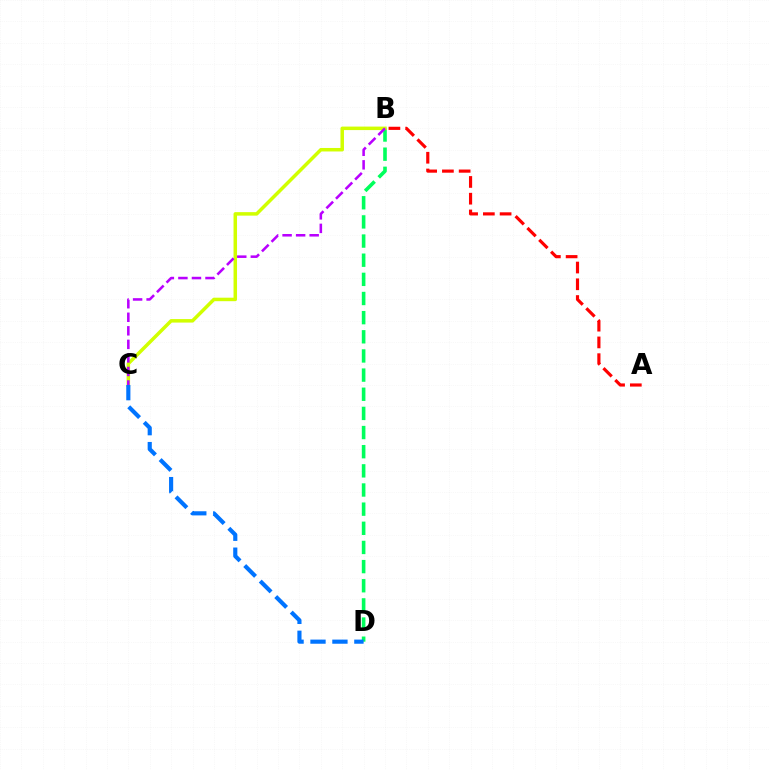{('B', 'D'): [{'color': '#00ff5c', 'line_style': 'dashed', 'thickness': 2.6}], ('B', 'C'): [{'color': '#d1ff00', 'line_style': 'solid', 'thickness': 2.52}, {'color': '#b900ff', 'line_style': 'dashed', 'thickness': 1.84}], ('A', 'B'): [{'color': '#ff0000', 'line_style': 'dashed', 'thickness': 2.28}], ('C', 'D'): [{'color': '#0074ff', 'line_style': 'dashed', 'thickness': 2.98}]}